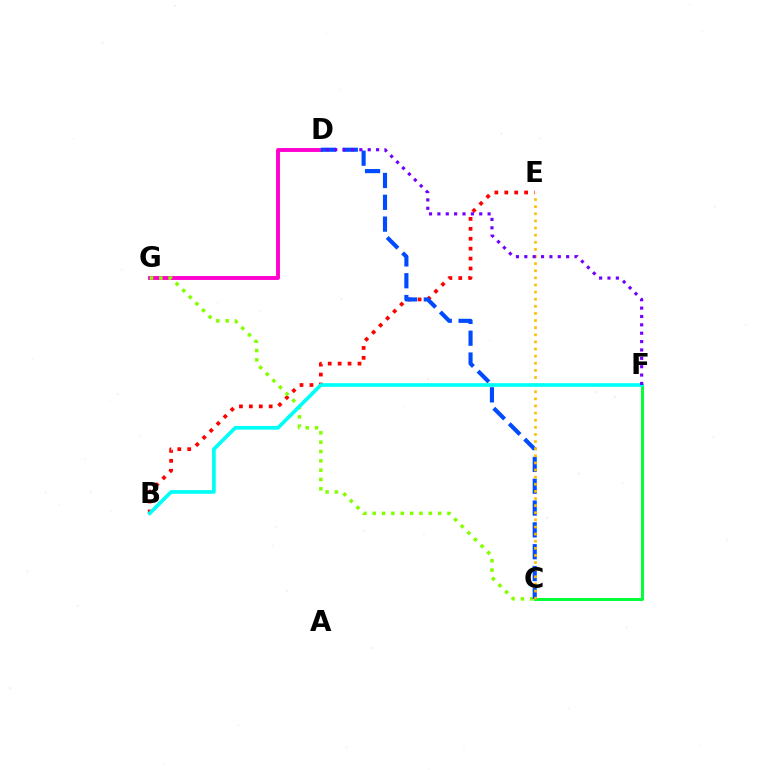{('B', 'E'): [{'color': '#ff0000', 'line_style': 'dotted', 'thickness': 2.69}], ('D', 'G'): [{'color': '#ff00cf', 'line_style': 'solid', 'thickness': 2.8}], ('C', 'G'): [{'color': '#84ff00', 'line_style': 'dotted', 'thickness': 2.54}], ('C', 'F'): [{'color': '#00ff39', 'line_style': 'solid', 'thickness': 2.13}], ('C', 'D'): [{'color': '#004bff', 'line_style': 'dashed', 'thickness': 2.96}], ('C', 'E'): [{'color': '#ffbd00', 'line_style': 'dotted', 'thickness': 1.93}], ('B', 'F'): [{'color': '#00fff6', 'line_style': 'solid', 'thickness': 2.65}], ('D', 'F'): [{'color': '#7200ff', 'line_style': 'dotted', 'thickness': 2.27}]}